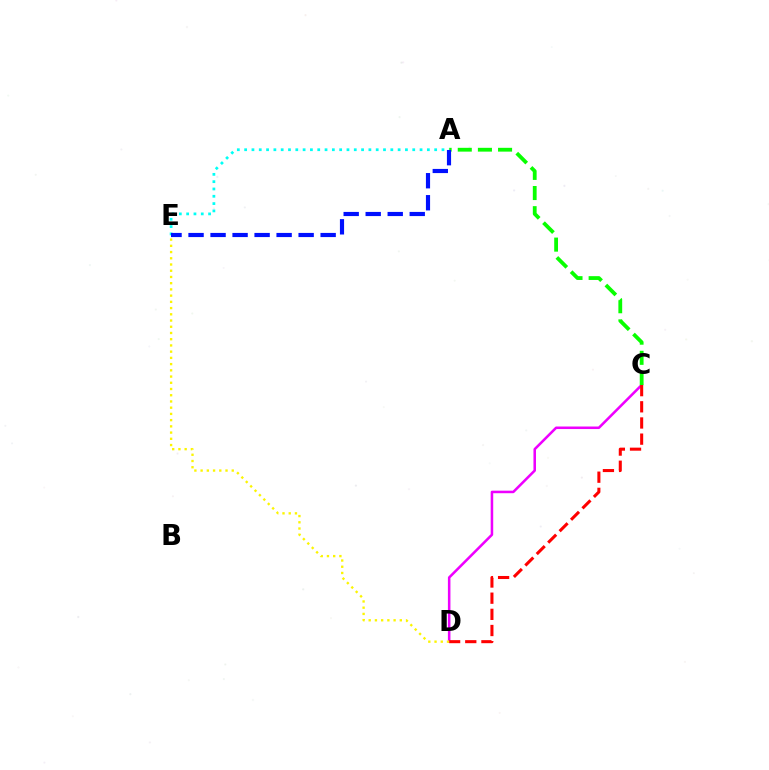{('C', 'D'): [{'color': '#ee00ff', 'line_style': 'solid', 'thickness': 1.83}, {'color': '#ff0000', 'line_style': 'dashed', 'thickness': 2.2}], ('A', 'C'): [{'color': '#08ff00', 'line_style': 'dashed', 'thickness': 2.74}], ('A', 'E'): [{'color': '#00fff6', 'line_style': 'dotted', 'thickness': 1.99}, {'color': '#0010ff', 'line_style': 'dashed', 'thickness': 2.99}], ('D', 'E'): [{'color': '#fcf500', 'line_style': 'dotted', 'thickness': 1.69}]}